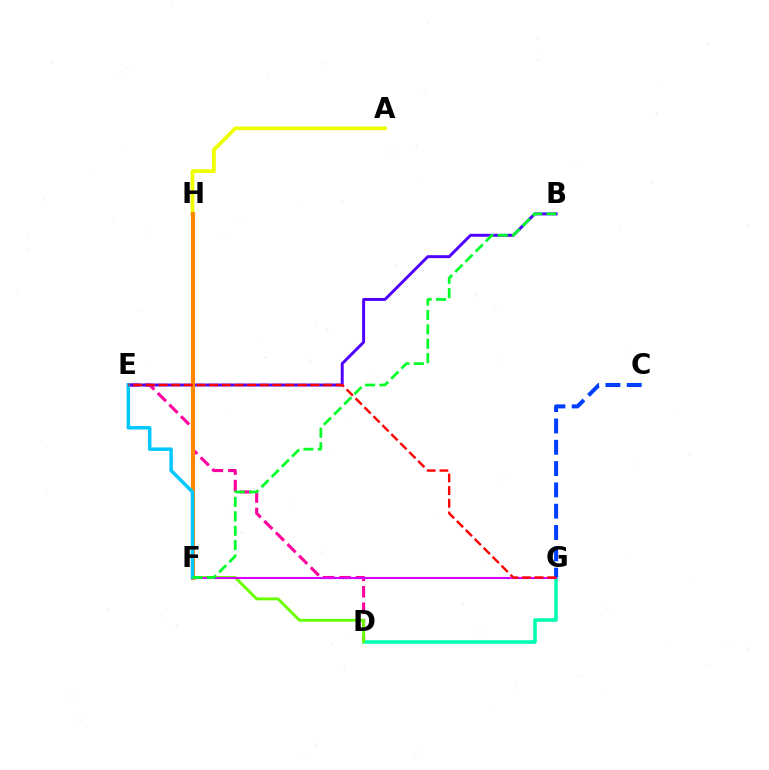{('D', 'E'): [{'color': '#ff00a0', 'line_style': 'dashed', 'thickness': 2.23}], ('B', 'E'): [{'color': '#4f00ff', 'line_style': 'solid', 'thickness': 2.12}], ('D', 'G'): [{'color': '#00ffaf', 'line_style': 'solid', 'thickness': 2.55}], ('D', 'F'): [{'color': '#66ff00', 'line_style': 'solid', 'thickness': 2.07}], ('F', 'G'): [{'color': '#d600ff', 'line_style': 'solid', 'thickness': 1.52}], ('A', 'H'): [{'color': '#eeff00', 'line_style': 'solid', 'thickness': 2.68}], ('F', 'H'): [{'color': '#ff8800', 'line_style': 'solid', 'thickness': 2.96}], ('C', 'G'): [{'color': '#003fff', 'line_style': 'dashed', 'thickness': 2.89}], ('E', 'F'): [{'color': '#00c7ff', 'line_style': 'solid', 'thickness': 2.5}], ('E', 'G'): [{'color': '#ff0000', 'line_style': 'dashed', 'thickness': 1.72}], ('B', 'F'): [{'color': '#00ff27', 'line_style': 'dashed', 'thickness': 1.96}]}